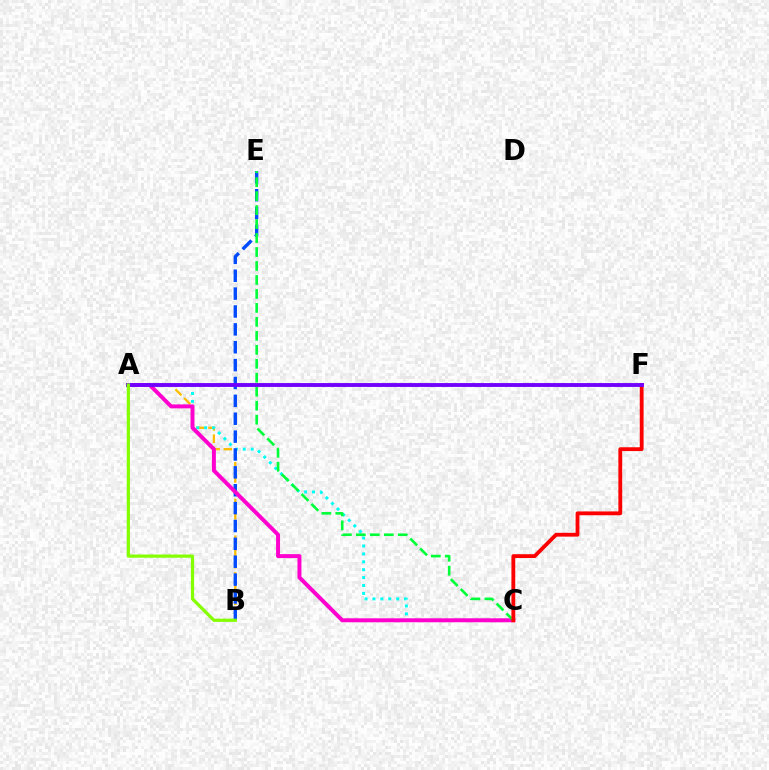{('A', 'B'): [{'color': '#ffbd00', 'line_style': 'dashed', 'thickness': 1.66}, {'color': '#84ff00', 'line_style': 'solid', 'thickness': 2.3}], ('A', 'C'): [{'color': '#00fff6', 'line_style': 'dotted', 'thickness': 2.15}, {'color': '#ff00cf', 'line_style': 'solid', 'thickness': 2.86}], ('B', 'E'): [{'color': '#004bff', 'line_style': 'dashed', 'thickness': 2.43}], ('C', 'E'): [{'color': '#00ff39', 'line_style': 'dashed', 'thickness': 1.9}], ('C', 'F'): [{'color': '#ff0000', 'line_style': 'solid', 'thickness': 2.75}], ('A', 'F'): [{'color': '#7200ff', 'line_style': 'solid', 'thickness': 2.78}]}